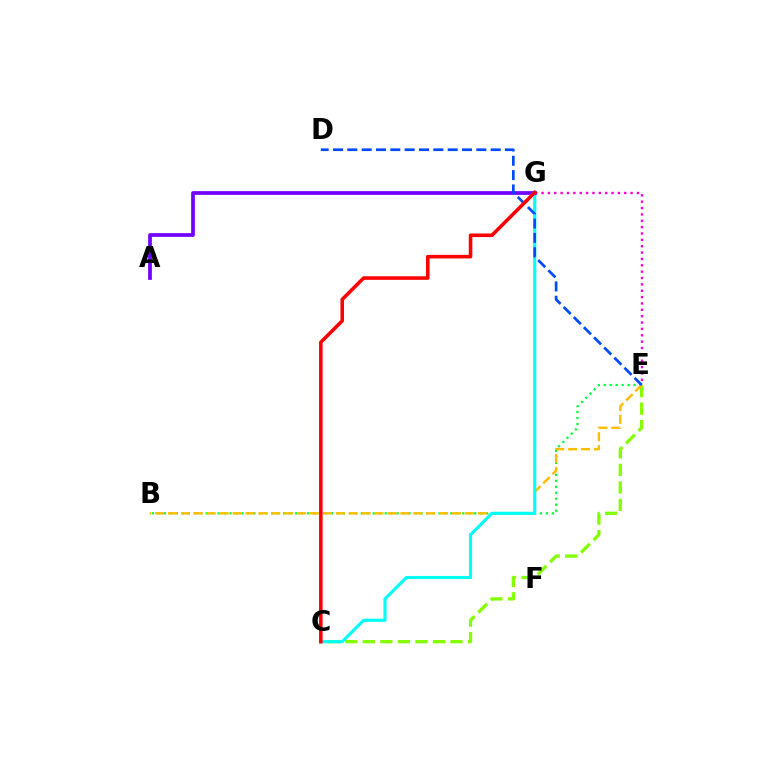{('B', 'E'): [{'color': '#00ff39', 'line_style': 'dotted', 'thickness': 1.62}, {'color': '#ffbd00', 'line_style': 'dashed', 'thickness': 1.75}], ('C', 'E'): [{'color': '#84ff00', 'line_style': 'dashed', 'thickness': 2.38}], ('E', 'G'): [{'color': '#ff00cf', 'line_style': 'dotted', 'thickness': 1.73}], ('C', 'G'): [{'color': '#00fff6', 'line_style': 'solid', 'thickness': 2.27}, {'color': '#ff0000', 'line_style': 'solid', 'thickness': 2.57}], ('A', 'G'): [{'color': '#7200ff', 'line_style': 'solid', 'thickness': 2.68}], ('D', 'E'): [{'color': '#004bff', 'line_style': 'dashed', 'thickness': 1.95}]}